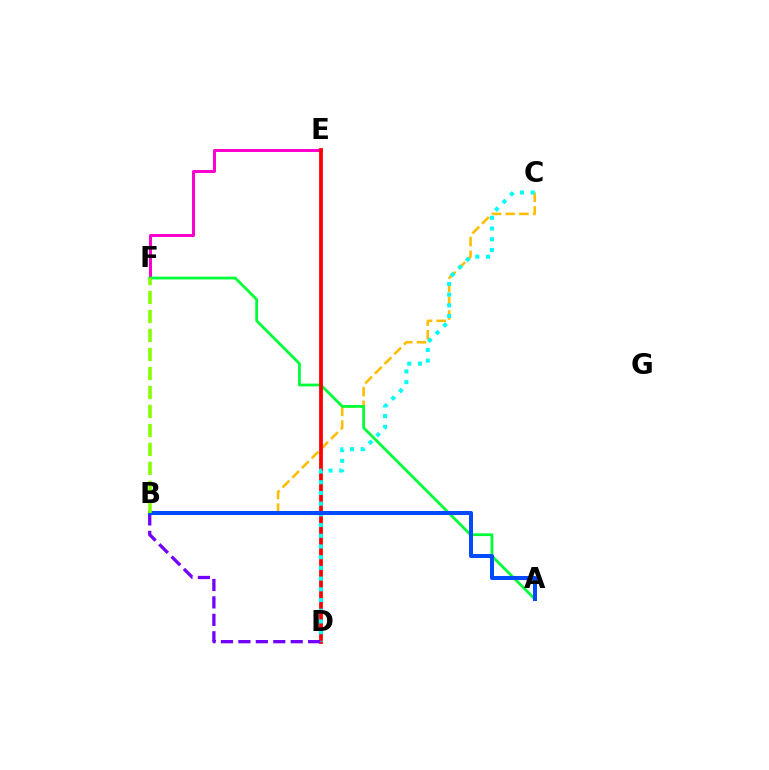{('B', 'C'): [{'color': '#ffbd00', 'line_style': 'dashed', 'thickness': 1.86}], ('E', 'F'): [{'color': '#ff00cf', 'line_style': 'solid', 'thickness': 2.15}], ('A', 'F'): [{'color': '#00ff39', 'line_style': 'solid', 'thickness': 2.0}], ('D', 'E'): [{'color': '#ff0000', 'line_style': 'solid', 'thickness': 2.71}], ('C', 'D'): [{'color': '#00fff6', 'line_style': 'dotted', 'thickness': 2.91}], ('B', 'D'): [{'color': '#7200ff', 'line_style': 'dashed', 'thickness': 2.37}], ('A', 'B'): [{'color': '#004bff', 'line_style': 'solid', 'thickness': 2.88}], ('B', 'F'): [{'color': '#84ff00', 'line_style': 'dashed', 'thickness': 2.58}]}